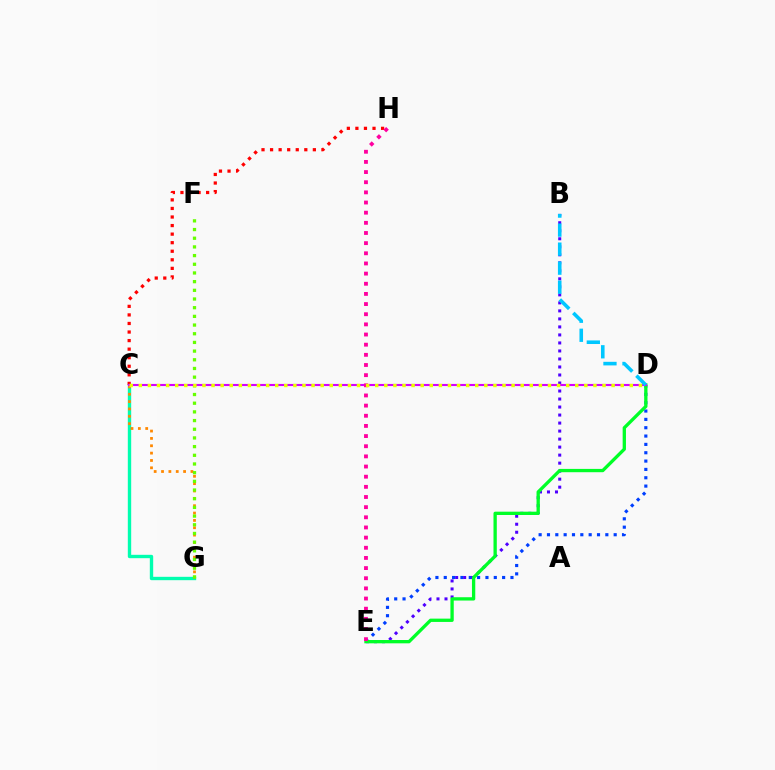{('C', 'G'): [{'color': '#00ffaf', 'line_style': 'solid', 'thickness': 2.43}, {'color': '#ff8800', 'line_style': 'dotted', 'thickness': 2.0}], ('D', 'E'): [{'color': '#003fff', 'line_style': 'dotted', 'thickness': 2.27}, {'color': '#00ff27', 'line_style': 'solid', 'thickness': 2.38}], ('F', 'G'): [{'color': '#66ff00', 'line_style': 'dotted', 'thickness': 2.36}], ('B', 'E'): [{'color': '#4f00ff', 'line_style': 'dotted', 'thickness': 2.18}], ('C', 'H'): [{'color': '#ff0000', 'line_style': 'dotted', 'thickness': 2.33}], ('C', 'D'): [{'color': '#d600ff', 'line_style': 'solid', 'thickness': 1.52}, {'color': '#eeff00', 'line_style': 'dotted', 'thickness': 2.47}], ('B', 'D'): [{'color': '#00c7ff', 'line_style': 'dashed', 'thickness': 2.58}], ('E', 'H'): [{'color': '#ff00a0', 'line_style': 'dotted', 'thickness': 2.76}]}